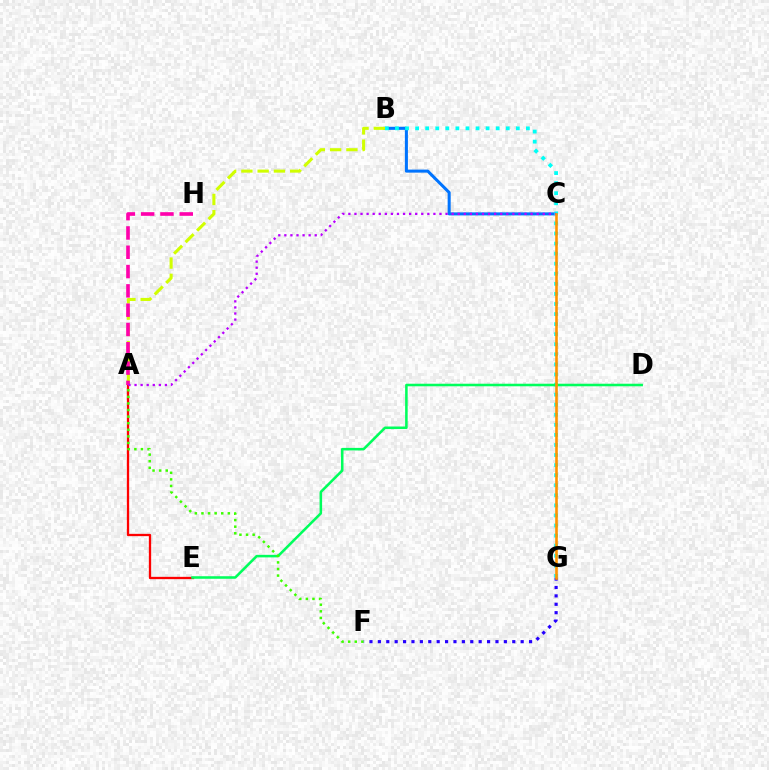{('A', 'E'): [{'color': '#ff0000', 'line_style': 'solid', 'thickness': 1.66}], ('B', 'C'): [{'color': '#0074ff', 'line_style': 'solid', 'thickness': 2.19}], ('A', 'B'): [{'color': '#d1ff00', 'line_style': 'dashed', 'thickness': 2.21}], ('F', 'G'): [{'color': '#2500ff', 'line_style': 'dotted', 'thickness': 2.28}], ('B', 'G'): [{'color': '#00fff6', 'line_style': 'dotted', 'thickness': 2.74}], ('A', 'H'): [{'color': '#ff00ac', 'line_style': 'dashed', 'thickness': 2.62}], ('D', 'E'): [{'color': '#00ff5c', 'line_style': 'solid', 'thickness': 1.84}], ('A', 'F'): [{'color': '#3dff00', 'line_style': 'dotted', 'thickness': 1.79}], ('A', 'C'): [{'color': '#b900ff', 'line_style': 'dotted', 'thickness': 1.65}], ('C', 'G'): [{'color': '#ff9400', 'line_style': 'solid', 'thickness': 1.88}]}